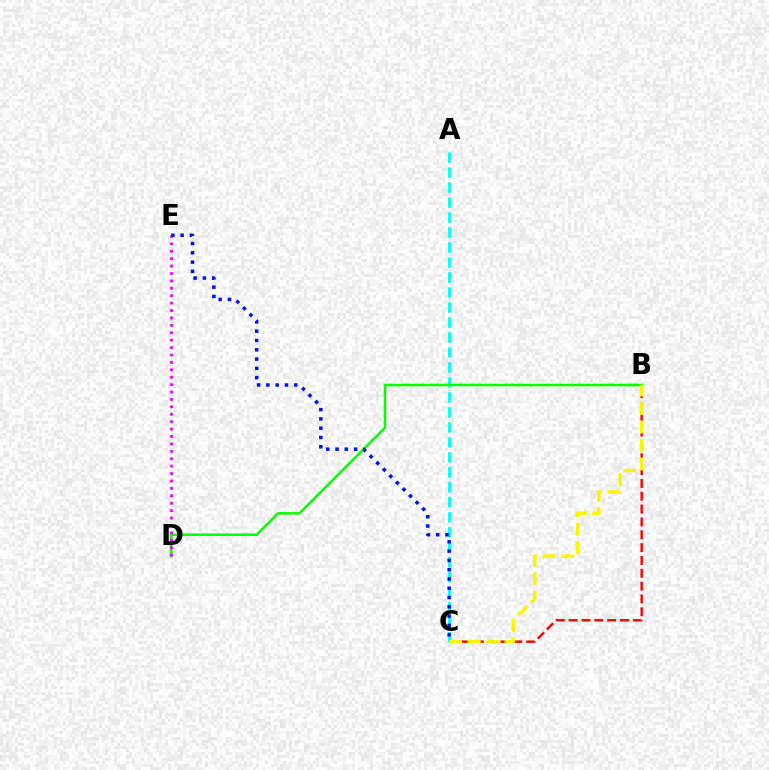{('B', 'C'): [{'color': '#ff0000', 'line_style': 'dashed', 'thickness': 1.74}, {'color': '#fcf500', 'line_style': 'dashed', 'thickness': 2.51}], ('A', 'C'): [{'color': '#00fff6', 'line_style': 'dashed', 'thickness': 2.04}], ('B', 'D'): [{'color': '#08ff00', 'line_style': 'solid', 'thickness': 1.81}], ('D', 'E'): [{'color': '#ee00ff', 'line_style': 'dotted', 'thickness': 2.01}], ('C', 'E'): [{'color': '#0010ff', 'line_style': 'dotted', 'thickness': 2.52}]}